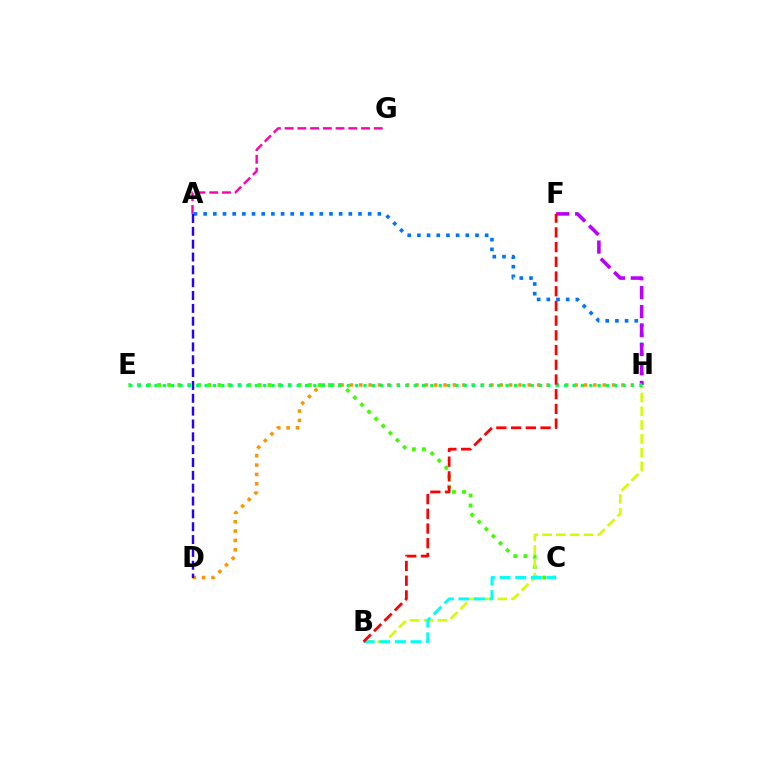{('C', 'E'): [{'color': '#3dff00', 'line_style': 'dotted', 'thickness': 2.73}], ('A', 'H'): [{'color': '#0074ff', 'line_style': 'dotted', 'thickness': 2.63}], ('A', 'G'): [{'color': '#ff00ac', 'line_style': 'dashed', 'thickness': 1.73}], ('B', 'H'): [{'color': '#d1ff00', 'line_style': 'dashed', 'thickness': 1.87}], ('F', 'H'): [{'color': '#b900ff', 'line_style': 'dashed', 'thickness': 2.57}], ('D', 'H'): [{'color': '#ff9400', 'line_style': 'dotted', 'thickness': 2.54}], ('A', 'D'): [{'color': '#2500ff', 'line_style': 'dashed', 'thickness': 1.74}], ('B', 'C'): [{'color': '#00fff6', 'line_style': 'dashed', 'thickness': 2.12}], ('E', 'H'): [{'color': '#00ff5c', 'line_style': 'dotted', 'thickness': 2.27}], ('B', 'F'): [{'color': '#ff0000', 'line_style': 'dashed', 'thickness': 2.0}]}